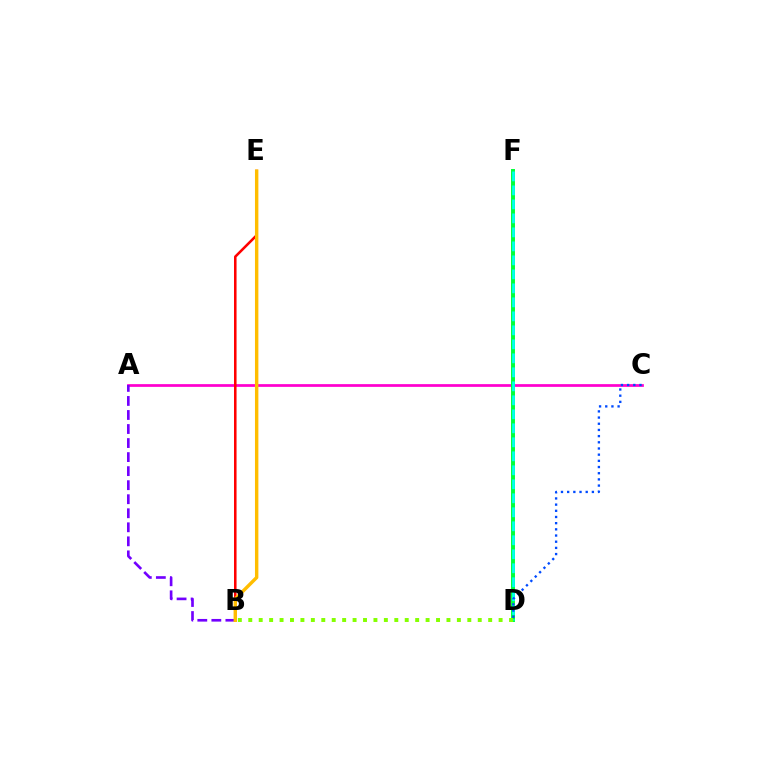{('A', 'C'): [{'color': '#ff00cf', 'line_style': 'solid', 'thickness': 1.97}], ('A', 'B'): [{'color': '#7200ff', 'line_style': 'dashed', 'thickness': 1.91}], ('D', 'F'): [{'color': '#00ff39', 'line_style': 'solid', 'thickness': 2.85}, {'color': '#00fff6', 'line_style': 'dashed', 'thickness': 1.9}], ('B', 'E'): [{'color': '#ff0000', 'line_style': 'solid', 'thickness': 1.84}, {'color': '#ffbd00', 'line_style': 'solid', 'thickness': 2.46}], ('C', 'D'): [{'color': '#004bff', 'line_style': 'dotted', 'thickness': 1.68}], ('B', 'D'): [{'color': '#84ff00', 'line_style': 'dotted', 'thickness': 2.83}]}